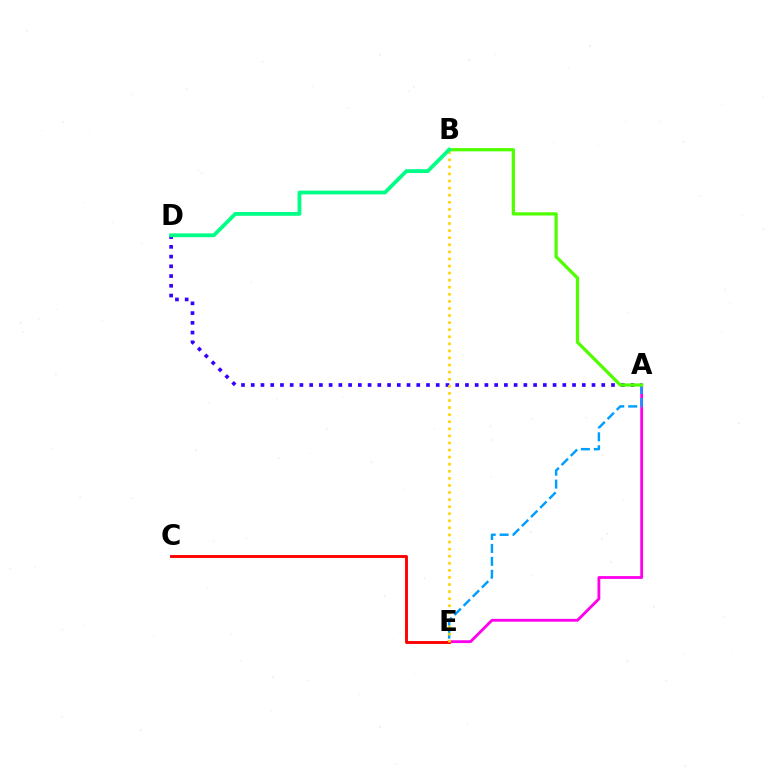{('A', 'E'): [{'color': '#ff00ed', 'line_style': 'solid', 'thickness': 2.04}, {'color': '#009eff', 'line_style': 'dashed', 'thickness': 1.76}], ('C', 'E'): [{'color': '#ff0000', 'line_style': 'solid', 'thickness': 2.09}], ('A', 'D'): [{'color': '#3700ff', 'line_style': 'dotted', 'thickness': 2.65}], ('A', 'B'): [{'color': '#4fff00', 'line_style': 'solid', 'thickness': 2.34}], ('B', 'E'): [{'color': '#ffd500', 'line_style': 'dotted', 'thickness': 1.92}], ('B', 'D'): [{'color': '#00ff86', 'line_style': 'solid', 'thickness': 2.73}]}